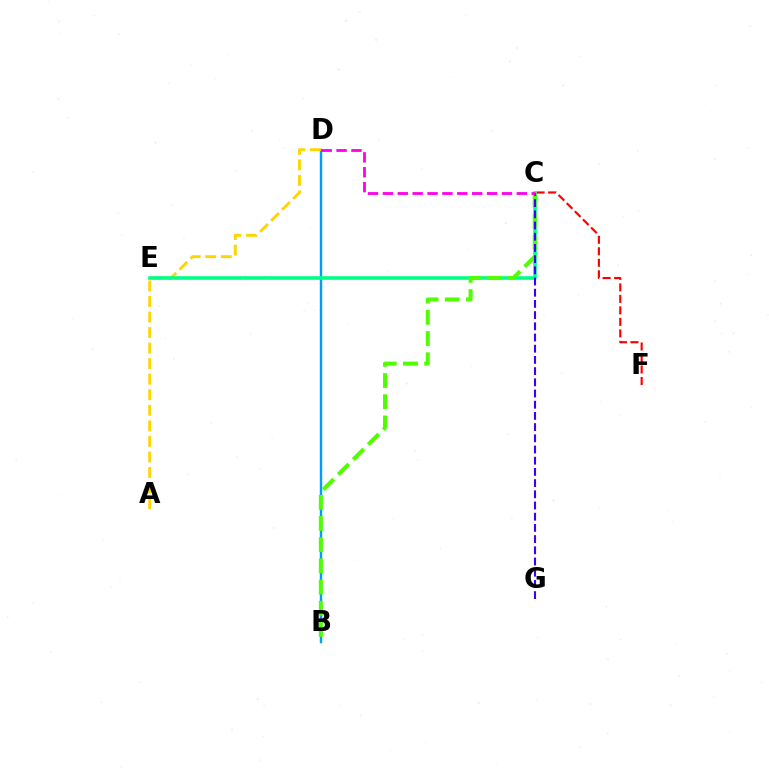{('C', 'F'): [{'color': '#ff0000', 'line_style': 'dashed', 'thickness': 1.56}], ('B', 'D'): [{'color': '#009eff', 'line_style': 'solid', 'thickness': 1.75}], ('A', 'D'): [{'color': '#ffd500', 'line_style': 'dashed', 'thickness': 2.11}], ('C', 'E'): [{'color': '#00ff86', 'line_style': 'solid', 'thickness': 2.6}], ('B', 'C'): [{'color': '#4fff00', 'line_style': 'dashed', 'thickness': 2.88}], ('C', 'G'): [{'color': '#3700ff', 'line_style': 'dashed', 'thickness': 1.52}], ('C', 'D'): [{'color': '#ff00ed', 'line_style': 'dashed', 'thickness': 2.02}]}